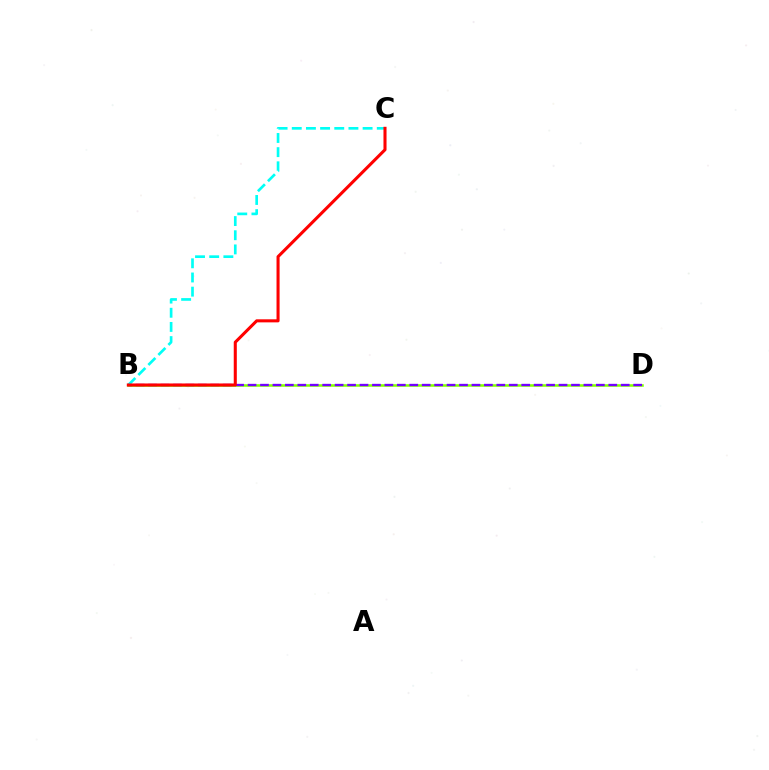{('B', 'D'): [{'color': '#84ff00', 'line_style': 'solid', 'thickness': 1.83}, {'color': '#7200ff', 'line_style': 'dashed', 'thickness': 1.69}], ('B', 'C'): [{'color': '#00fff6', 'line_style': 'dashed', 'thickness': 1.92}, {'color': '#ff0000', 'line_style': 'solid', 'thickness': 2.2}]}